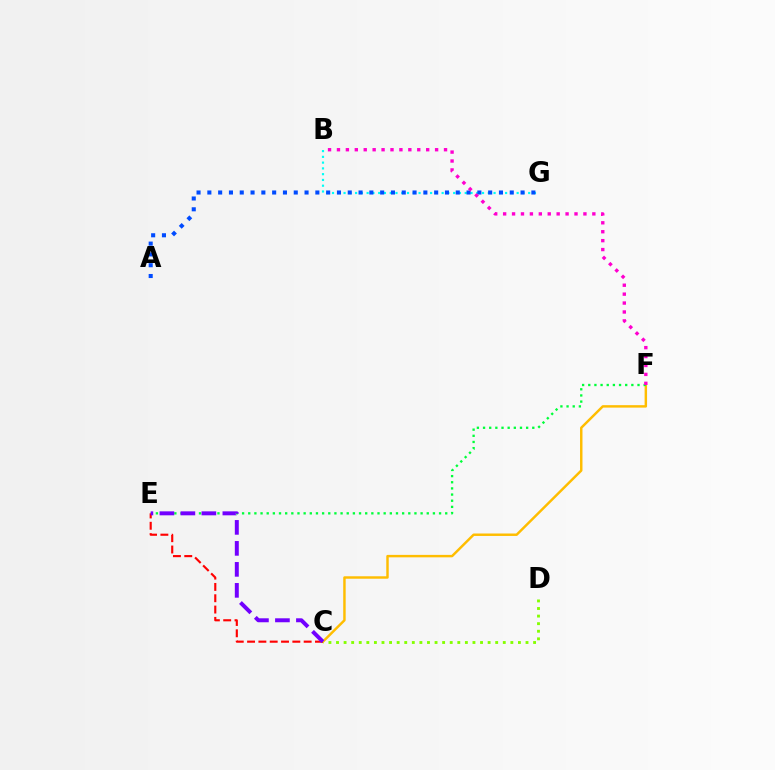{('C', 'F'): [{'color': '#ffbd00', 'line_style': 'solid', 'thickness': 1.76}], ('E', 'F'): [{'color': '#00ff39', 'line_style': 'dotted', 'thickness': 1.67}], ('B', 'G'): [{'color': '#00fff6', 'line_style': 'dotted', 'thickness': 1.57}], ('C', 'E'): [{'color': '#ff0000', 'line_style': 'dashed', 'thickness': 1.54}, {'color': '#7200ff', 'line_style': 'dashed', 'thickness': 2.85}], ('A', 'G'): [{'color': '#004bff', 'line_style': 'dotted', 'thickness': 2.93}], ('C', 'D'): [{'color': '#84ff00', 'line_style': 'dotted', 'thickness': 2.06}], ('B', 'F'): [{'color': '#ff00cf', 'line_style': 'dotted', 'thickness': 2.42}]}